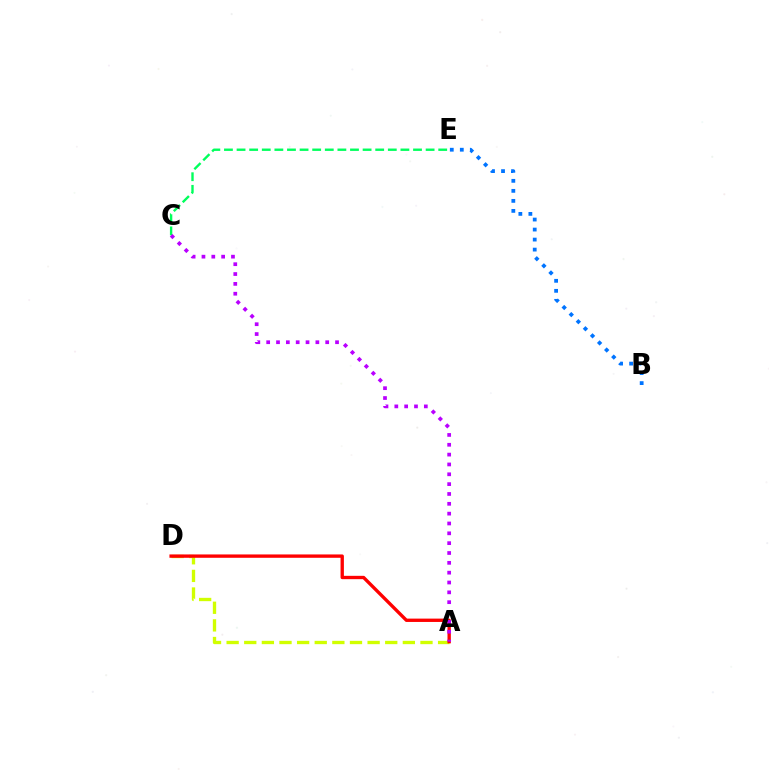{('A', 'D'): [{'color': '#d1ff00', 'line_style': 'dashed', 'thickness': 2.39}, {'color': '#ff0000', 'line_style': 'solid', 'thickness': 2.41}], ('B', 'E'): [{'color': '#0074ff', 'line_style': 'dotted', 'thickness': 2.72}], ('C', 'E'): [{'color': '#00ff5c', 'line_style': 'dashed', 'thickness': 1.71}], ('A', 'C'): [{'color': '#b900ff', 'line_style': 'dotted', 'thickness': 2.67}]}